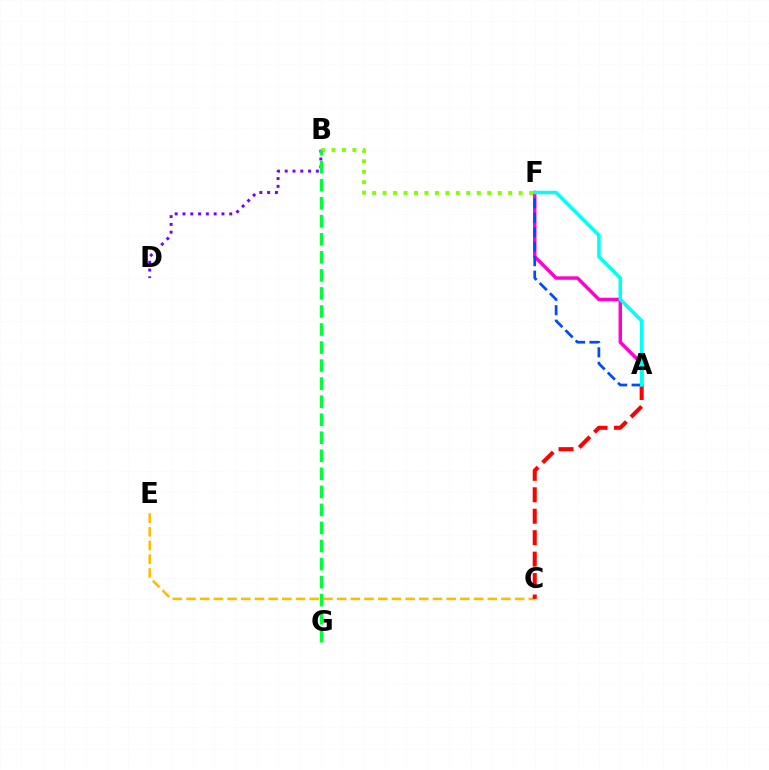{('A', 'F'): [{'color': '#ff00cf', 'line_style': 'solid', 'thickness': 2.49}, {'color': '#004bff', 'line_style': 'dashed', 'thickness': 1.97}, {'color': '#00fff6', 'line_style': 'solid', 'thickness': 2.53}], ('C', 'E'): [{'color': '#ffbd00', 'line_style': 'dashed', 'thickness': 1.86}], ('B', 'D'): [{'color': '#7200ff', 'line_style': 'dotted', 'thickness': 2.12}], ('B', 'F'): [{'color': '#84ff00', 'line_style': 'dotted', 'thickness': 2.84}], ('A', 'C'): [{'color': '#ff0000', 'line_style': 'dashed', 'thickness': 2.91}], ('B', 'G'): [{'color': '#00ff39', 'line_style': 'dashed', 'thickness': 2.45}]}